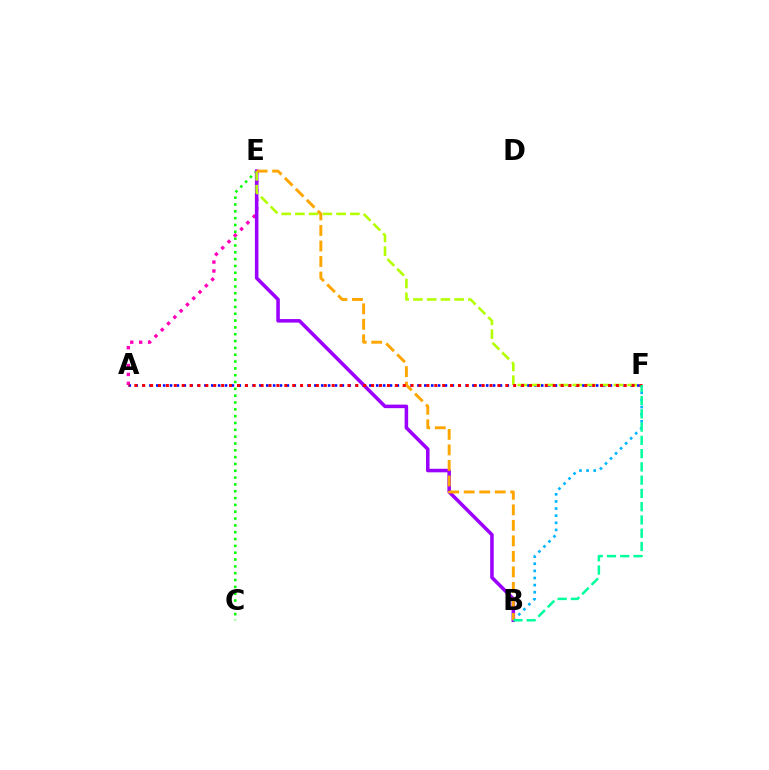{('B', 'F'): [{'color': '#00b5ff', 'line_style': 'dotted', 'thickness': 1.93}, {'color': '#00ff9d', 'line_style': 'dashed', 'thickness': 1.8}], ('C', 'E'): [{'color': '#08ff00', 'line_style': 'dotted', 'thickness': 1.86}], ('A', 'F'): [{'color': '#0010ff', 'line_style': 'dotted', 'thickness': 1.87}, {'color': '#ff0000', 'line_style': 'dotted', 'thickness': 2.14}], ('A', 'E'): [{'color': '#ff00bd', 'line_style': 'dotted', 'thickness': 2.42}], ('B', 'E'): [{'color': '#9b00ff', 'line_style': 'solid', 'thickness': 2.55}, {'color': '#ffa500', 'line_style': 'dashed', 'thickness': 2.11}], ('E', 'F'): [{'color': '#b3ff00', 'line_style': 'dashed', 'thickness': 1.87}]}